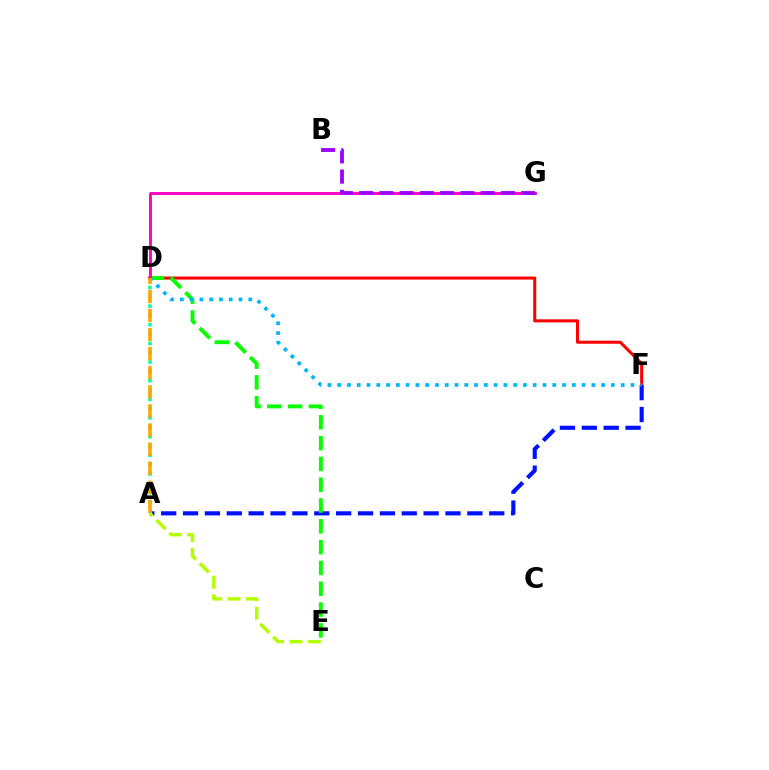{('A', 'D'): [{'color': '#00ff9d', 'line_style': 'dotted', 'thickness': 2.53}, {'color': '#ffa500', 'line_style': 'dashed', 'thickness': 2.59}], ('D', 'F'): [{'color': '#ff0000', 'line_style': 'solid', 'thickness': 2.19}, {'color': '#00b5ff', 'line_style': 'dotted', 'thickness': 2.66}], ('A', 'F'): [{'color': '#0010ff', 'line_style': 'dashed', 'thickness': 2.97}], ('D', 'E'): [{'color': '#08ff00', 'line_style': 'dashed', 'thickness': 2.83}], ('D', 'G'): [{'color': '#ff00bd', 'line_style': 'solid', 'thickness': 2.08}], ('A', 'E'): [{'color': '#b3ff00', 'line_style': 'dashed', 'thickness': 2.5}], ('B', 'G'): [{'color': '#9b00ff', 'line_style': 'dashed', 'thickness': 2.75}]}